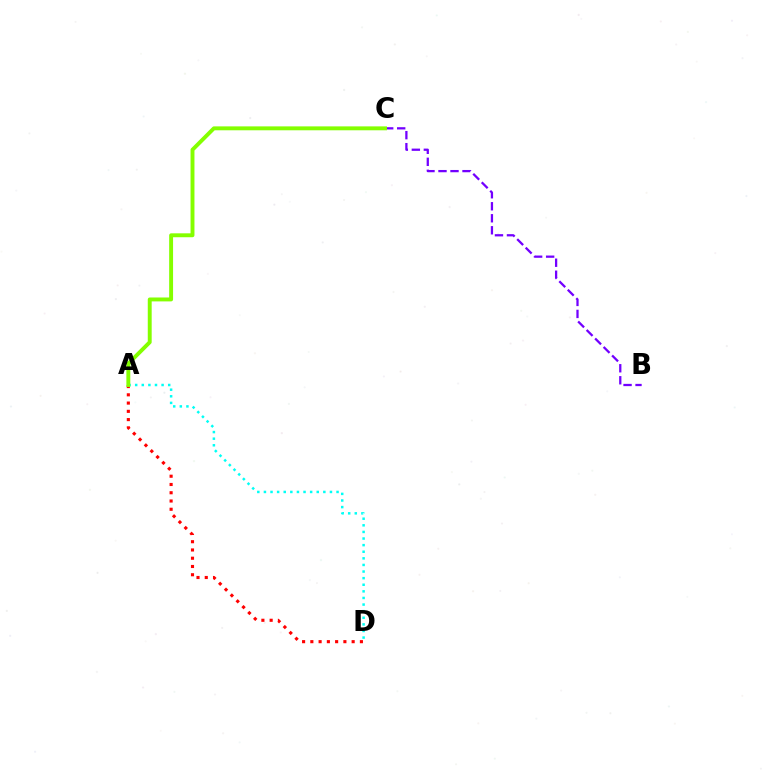{('B', 'C'): [{'color': '#7200ff', 'line_style': 'dashed', 'thickness': 1.63}], ('A', 'D'): [{'color': '#ff0000', 'line_style': 'dotted', 'thickness': 2.24}, {'color': '#00fff6', 'line_style': 'dotted', 'thickness': 1.79}], ('A', 'C'): [{'color': '#84ff00', 'line_style': 'solid', 'thickness': 2.82}]}